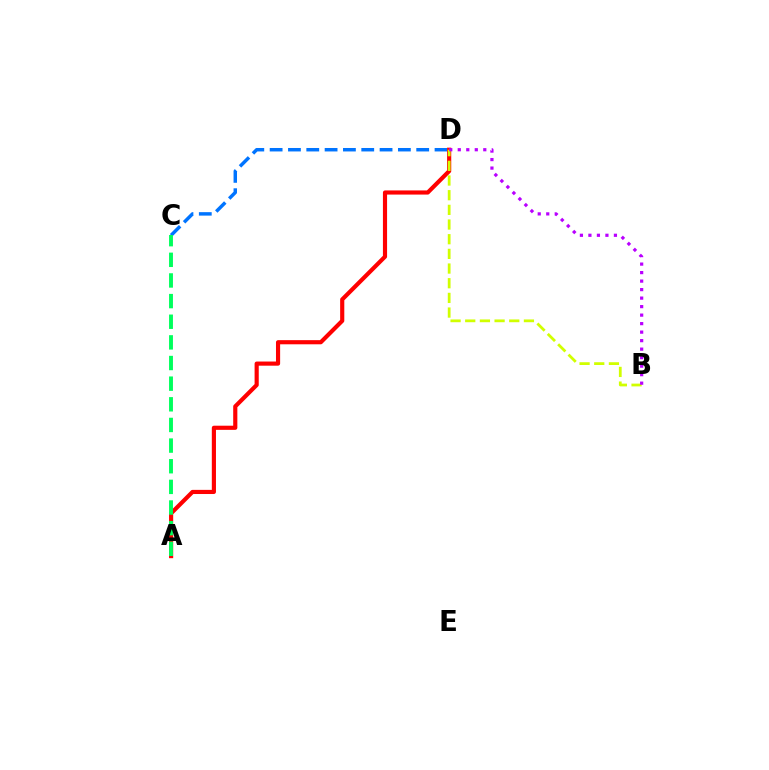{('C', 'D'): [{'color': '#0074ff', 'line_style': 'dashed', 'thickness': 2.49}], ('A', 'D'): [{'color': '#ff0000', 'line_style': 'solid', 'thickness': 2.99}], ('B', 'D'): [{'color': '#d1ff00', 'line_style': 'dashed', 'thickness': 1.99}, {'color': '#b900ff', 'line_style': 'dotted', 'thickness': 2.31}], ('A', 'C'): [{'color': '#00ff5c', 'line_style': 'dashed', 'thickness': 2.8}]}